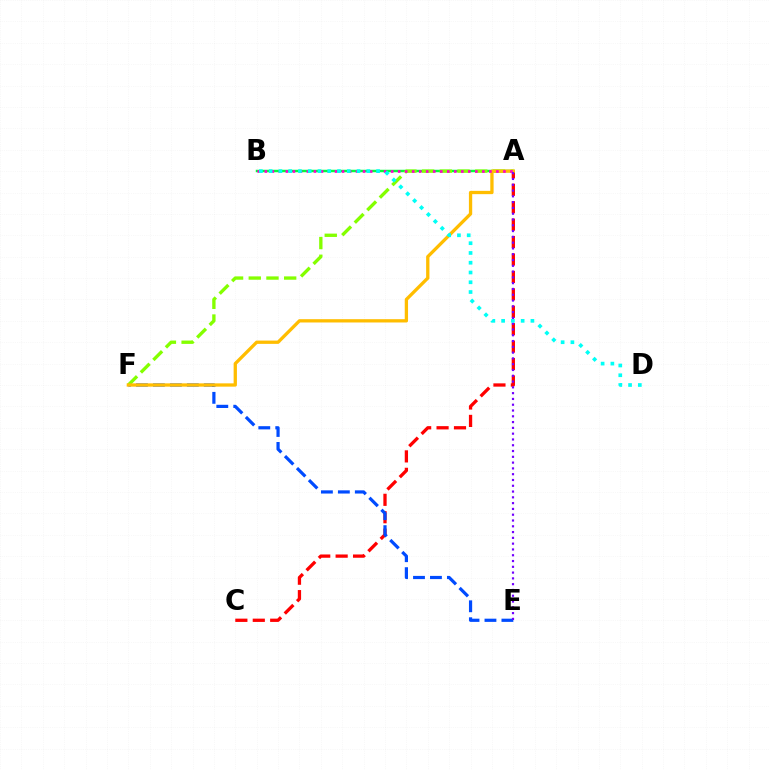{('A', 'C'): [{'color': '#ff0000', 'line_style': 'dashed', 'thickness': 2.37}], ('E', 'F'): [{'color': '#004bff', 'line_style': 'dashed', 'thickness': 2.3}], ('A', 'B'): [{'color': '#00ff39', 'line_style': 'solid', 'thickness': 1.78}, {'color': '#ff00cf', 'line_style': 'dotted', 'thickness': 1.91}], ('A', 'F'): [{'color': '#84ff00', 'line_style': 'dashed', 'thickness': 2.41}, {'color': '#ffbd00', 'line_style': 'solid', 'thickness': 2.37}], ('A', 'E'): [{'color': '#7200ff', 'line_style': 'dotted', 'thickness': 1.57}], ('B', 'D'): [{'color': '#00fff6', 'line_style': 'dotted', 'thickness': 2.65}]}